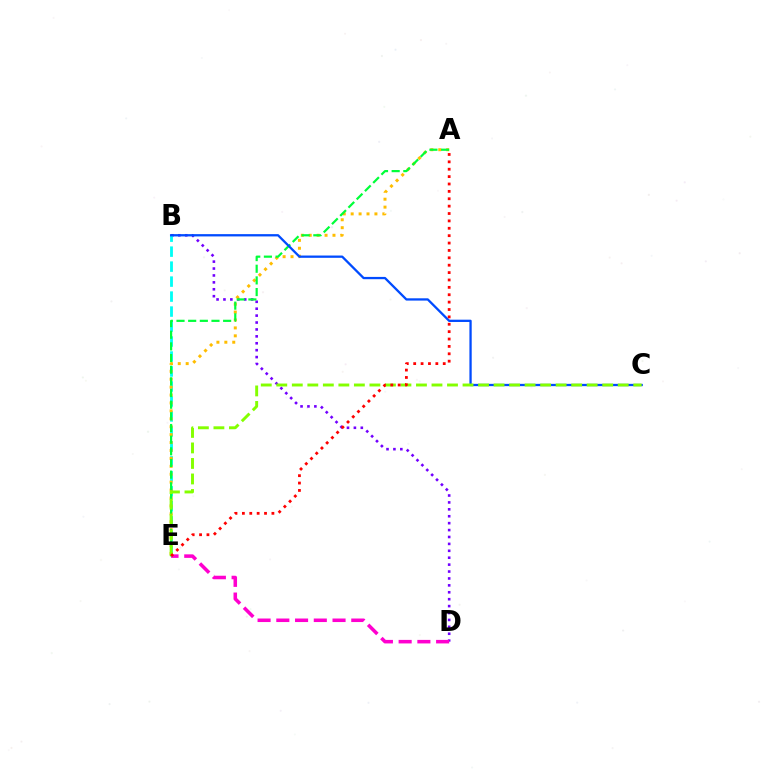{('B', 'D'): [{'color': '#7200ff', 'line_style': 'dotted', 'thickness': 1.88}], ('D', 'E'): [{'color': '#ff00cf', 'line_style': 'dashed', 'thickness': 2.55}], ('B', 'E'): [{'color': '#00fff6', 'line_style': 'dashed', 'thickness': 2.04}], ('A', 'E'): [{'color': '#ffbd00', 'line_style': 'dotted', 'thickness': 2.15}, {'color': '#00ff39', 'line_style': 'dashed', 'thickness': 1.58}, {'color': '#ff0000', 'line_style': 'dotted', 'thickness': 2.01}], ('B', 'C'): [{'color': '#004bff', 'line_style': 'solid', 'thickness': 1.65}], ('C', 'E'): [{'color': '#84ff00', 'line_style': 'dashed', 'thickness': 2.11}]}